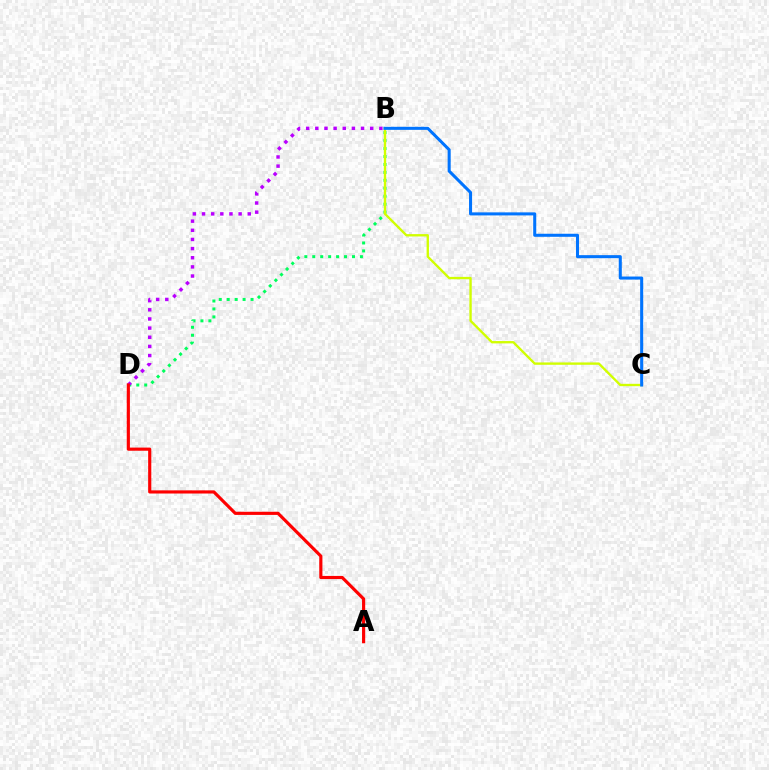{('B', 'D'): [{'color': '#00ff5c', 'line_style': 'dotted', 'thickness': 2.16}, {'color': '#b900ff', 'line_style': 'dotted', 'thickness': 2.49}], ('B', 'C'): [{'color': '#d1ff00', 'line_style': 'solid', 'thickness': 1.7}, {'color': '#0074ff', 'line_style': 'solid', 'thickness': 2.19}], ('A', 'D'): [{'color': '#ff0000', 'line_style': 'solid', 'thickness': 2.27}]}